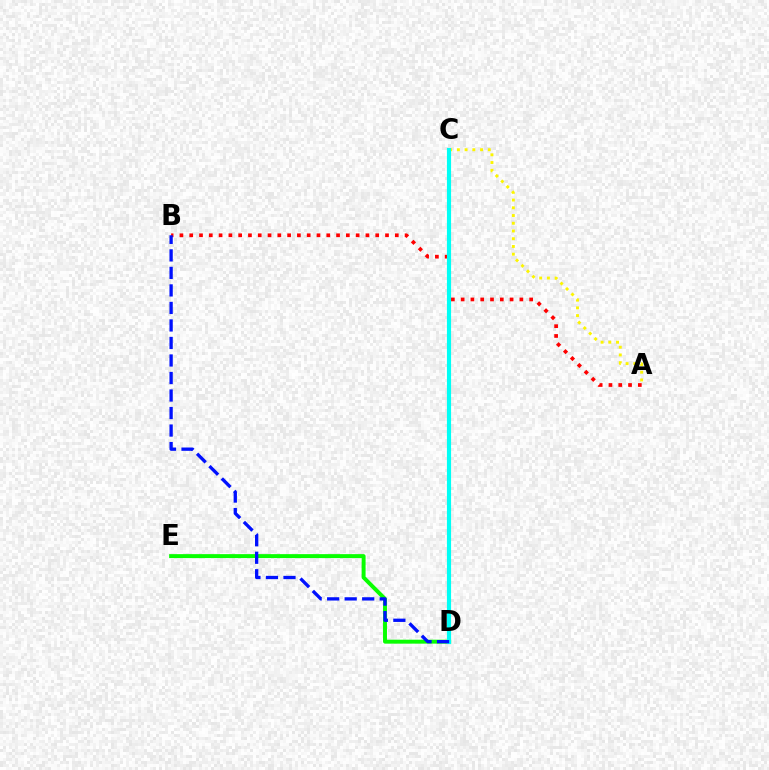{('C', 'D'): [{'color': '#ee00ff', 'line_style': 'dashed', 'thickness': 1.51}, {'color': '#00fff6', 'line_style': 'solid', 'thickness': 2.99}], ('A', 'B'): [{'color': '#ff0000', 'line_style': 'dotted', 'thickness': 2.66}], ('A', 'C'): [{'color': '#fcf500', 'line_style': 'dotted', 'thickness': 2.1}], ('D', 'E'): [{'color': '#08ff00', 'line_style': 'solid', 'thickness': 2.83}], ('B', 'D'): [{'color': '#0010ff', 'line_style': 'dashed', 'thickness': 2.38}]}